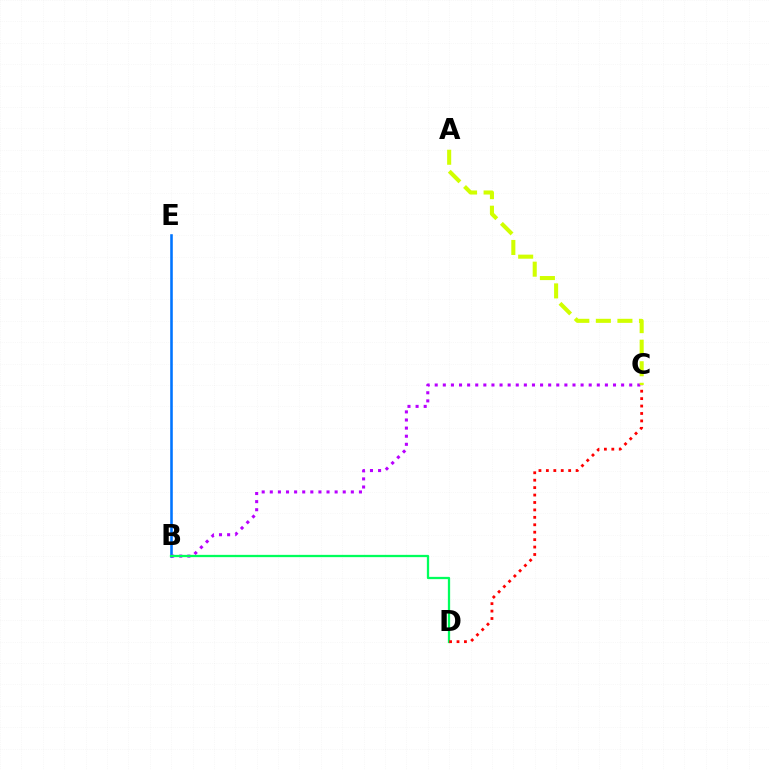{('B', 'E'): [{'color': '#0074ff', 'line_style': 'solid', 'thickness': 1.86}], ('B', 'C'): [{'color': '#b900ff', 'line_style': 'dotted', 'thickness': 2.2}], ('B', 'D'): [{'color': '#00ff5c', 'line_style': 'solid', 'thickness': 1.64}], ('C', 'D'): [{'color': '#ff0000', 'line_style': 'dotted', 'thickness': 2.02}], ('A', 'C'): [{'color': '#d1ff00', 'line_style': 'dashed', 'thickness': 2.93}]}